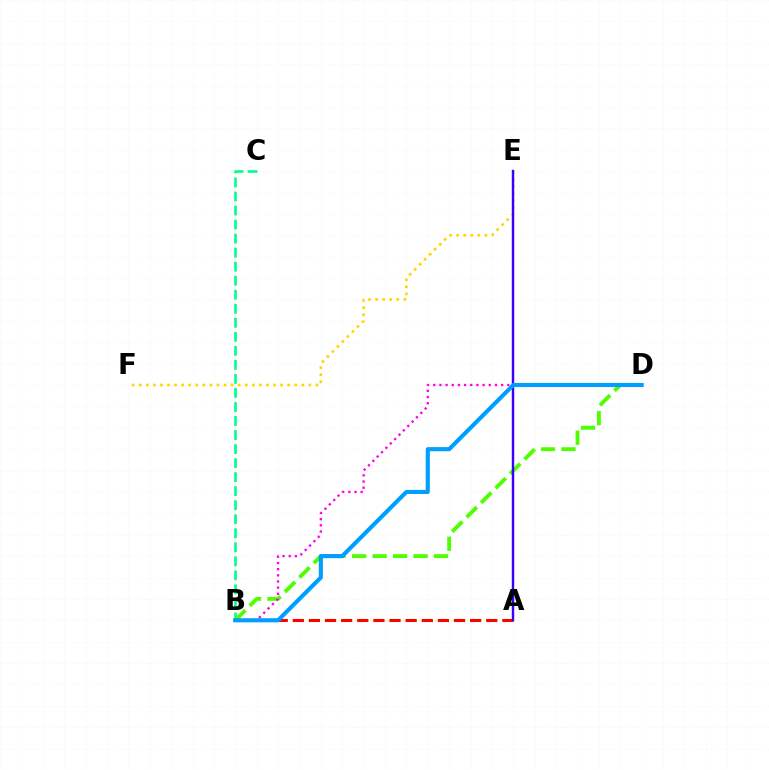{('A', 'B'): [{'color': '#ff0000', 'line_style': 'dashed', 'thickness': 2.19}], ('B', 'C'): [{'color': '#00ff86', 'line_style': 'dashed', 'thickness': 1.91}], ('B', 'D'): [{'color': '#4fff00', 'line_style': 'dashed', 'thickness': 2.78}, {'color': '#ff00ed', 'line_style': 'dotted', 'thickness': 1.68}, {'color': '#009eff', 'line_style': 'solid', 'thickness': 2.96}], ('E', 'F'): [{'color': '#ffd500', 'line_style': 'dotted', 'thickness': 1.92}], ('A', 'E'): [{'color': '#3700ff', 'line_style': 'solid', 'thickness': 1.74}]}